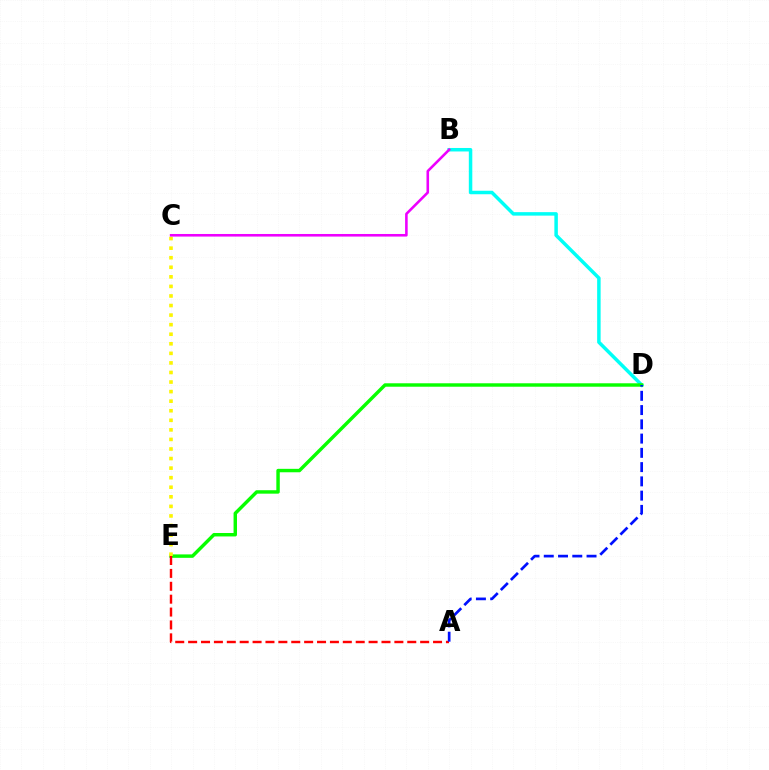{('B', 'D'): [{'color': '#00fff6', 'line_style': 'solid', 'thickness': 2.51}], ('D', 'E'): [{'color': '#08ff00', 'line_style': 'solid', 'thickness': 2.47}], ('A', 'E'): [{'color': '#ff0000', 'line_style': 'dashed', 'thickness': 1.75}], ('C', 'E'): [{'color': '#fcf500', 'line_style': 'dotted', 'thickness': 2.6}], ('A', 'D'): [{'color': '#0010ff', 'line_style': 'dashed', 'thickness': 1.94}], ('B', 'C'): [{'color': '#ee00ff', 'line_style': 'solid', 'thickness': 1.86}]}